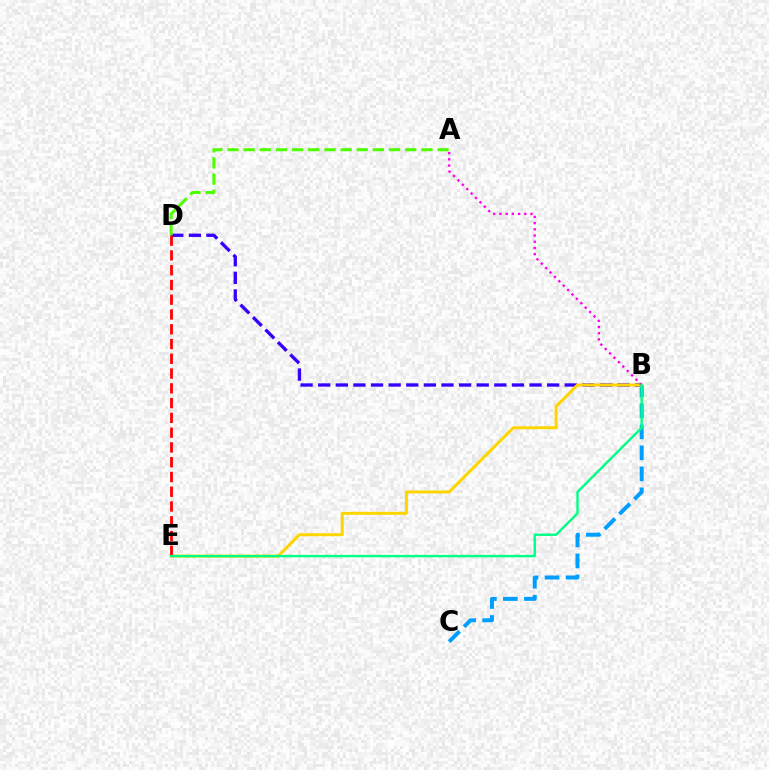{('B', 'D'): [{'color': '#3700ff', 'line_style': 'dashed', 'thickness': 2.39}], ('B', 'C'): [{'color': '#009eff', 'line_style': 'dashed', 'thickness': 2.86}], ('A', 'D'): [{'color': '#4fff00', 'line_style': 'dashed', 'thickness': 2.2}], ('B', 'E'): [{'color': '#ffd500', 'line_style': 'solid', 'thickness': 2.16}, {'color': '#00ff86', 'line_style': 'solid', 'thickness': 1.72}], ('D', 'E'): [{'color': '#ff0000', 'line_style': 'dashed', 'thickness': 2.01}], ('A', 'B'): [{'color': '#ff00ed', 'line_style': 'dotted', 'thickness': 1.69}]}